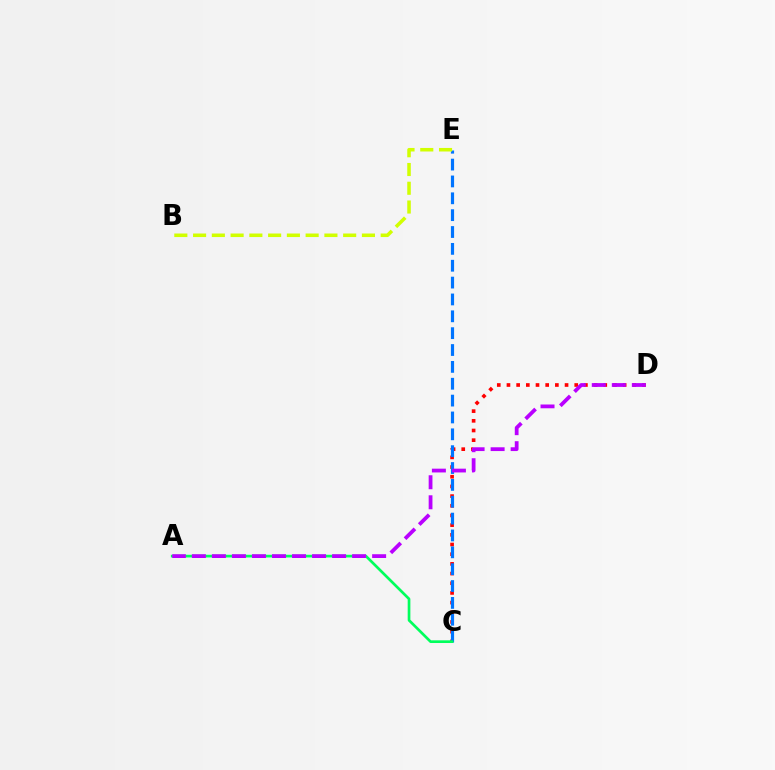{('C', 'D'): [{'color': '#ff0000', 'line_style': 'dotted', 'thickness': 2.63}], ('C', 'E'): [{'color': '#0074ff', 'line_style': 'dashed', 'thickness': 2.29}], ('B', 'E'): [{'color': '#d1ff00', 'line_style': 'dashed', 'thickness': 2.55}], ('A', 'C'): [{'color': '#00ff5c', 'line_style': 'solid', 'thickness': 1.93}], ('A', 'D'): [{'color': '#b900ff', 'line_style': 'dashed', 'thickness': 2.72}]}